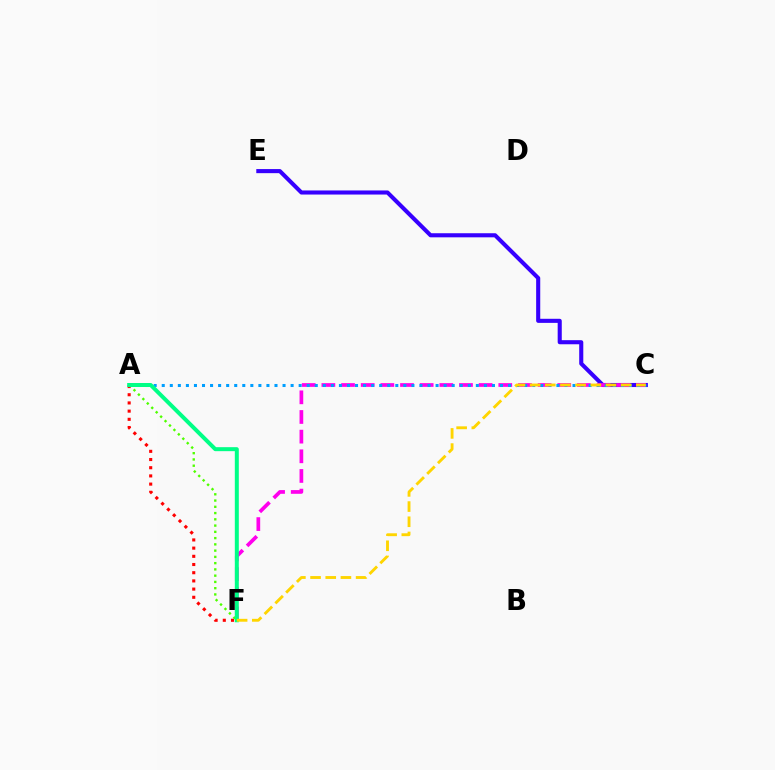{('C', 'E'): [{'color': '#3700ff', 'line_style': 'solid', 'thickness': 2.94}], ('C', 'F'): [{'color': '#ff00ed', 'line_style': 'dashed', 'thickness': 2.67}, {'color': '#ffd500', 'line_style': 'dashed', 'thickness': 2.06}], ('A', 'F'): [{'color': '#ff0000', 'line_style': 'dotted', 'thickness': 2.23}, {'color': '#4fff00', 'line_style': 'dotted', 'thickness': 1.7}, {'color': '#00ff86', 'line_style': 'solid', 'thickness': 2.87}], ('A', 'C'): [{'color': '#009eff', 'line_style': 'dotted', 'thickness': 2.19}]}